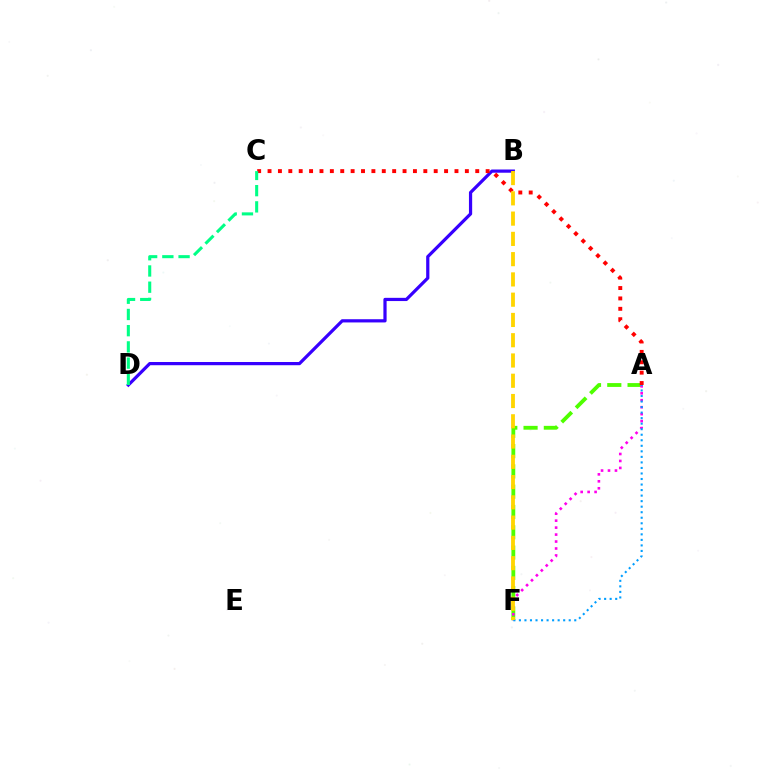{('A', 'F'): [{'color': '#4fff00', 'line_style': 'dashed', 'thickness': 2.76}, {'color': '#ff00ed', 'line_style': 'dotted', 'thickness': 1.89}, {'color': '#009eff', 'line_style': 'dotted', 'thickness': 1.5}], ('B', 'D'): [{'color': '#3700ff', 'line_style': 'solid', 'thickness': 2.32}], ('A', 'C'): [{'color': '#ff0000', 'line_style': 'dotted', 'thickness': 2.82}], ('C', 'D'): [{'color': '#00ff86', 'line_style': 'dashed', 'thickness': 2.2}], ('B', 'F'): [{'color': '#ffd500', 'line_style': 'dashed', 'thickness': 2.75}]}